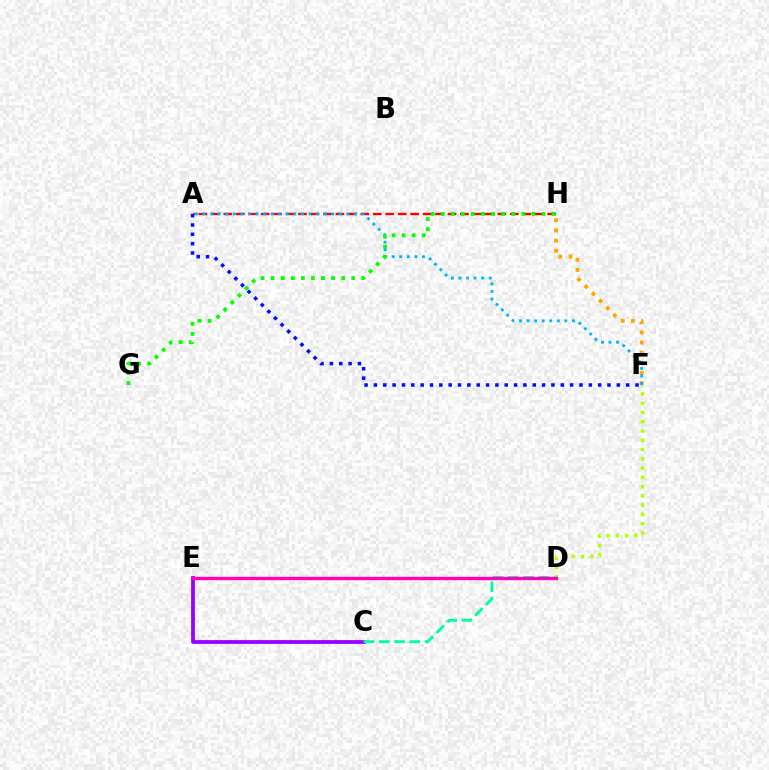{('A', 'H'): [{'color': '#ff0000', 'line_style': 'dashed', 'thickness': 1.69}], ('C', 'E'): [{'color': '#9b00ff', 'line_style': 'solid', 'thickness': 2.73}], ('F', 'H'): [{'color': '#ffa500', 'line_style': 'dotted', 'thickness': 2.76}], ('A', 'F'): [{'color': '#00b5ff', 'line_style': 'dotted', 'thickness': 2.06}, {'color': '#0010ff', 'line_style': 'dotted', 'thickness': 2.54}], ('C', 'D'): [{'color': '#00ff9d', 'line_style': 'dashed', 'thickness': 2.08}], ('D', 'F'): [{'color': '#b3ff00', 'line_style': 'dotted', 'thickness': 2.52}], ('D', 'E'): [{'color': '#ff00bd', 'line_style': 'solid', 'thickness': 2.41}], ('G', 'H'): [{'color': '#08ff00', 'line_style': 'dotted', 'thickness': 2.74}]}